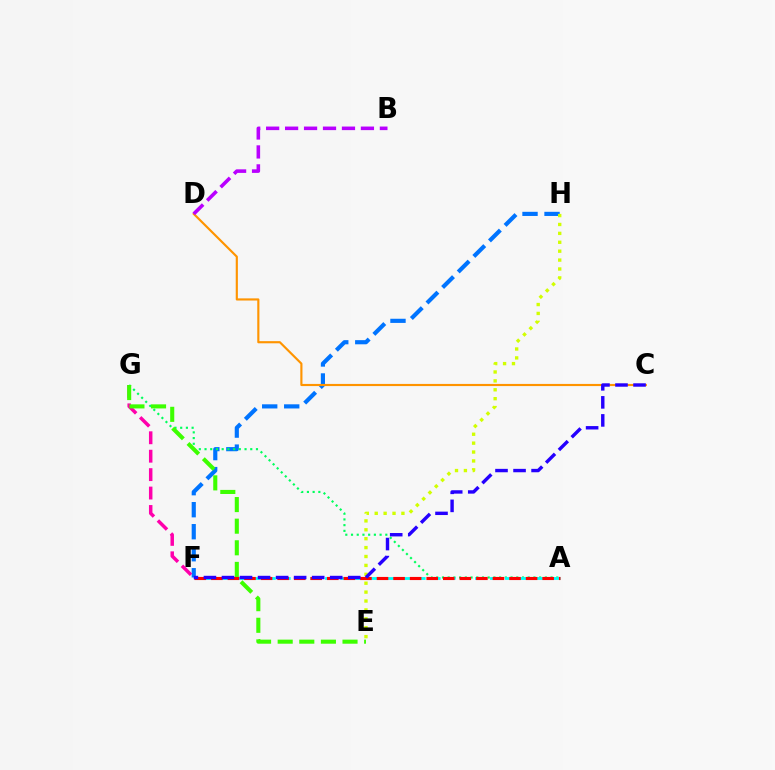{('F', 'H'): [{'color': '#0074ff', 'line_style': 'dashed', 'thickness': 2.99}], ('C', 'D'): [{'color': '#ff9400', 'line_style': 'solid', 'thickness': 1.55}], ('E', 'H'): [{'color': '#d1ff00', 'line_style': 'dotted', 'thickness': 2.42}], ('B', 'D'): [{'color': '#b900ff', 'line_style': 'dashed', 'thickness': 2.58}], ('F', 'G'): [{'color': '#ff00ac', 'line_style': 'dashed', 'thickness': 2.5}], ('A', 'G'): [{'color': '#00ff5c', 'line_style': 'dotted', 'thickness': 1.55}], ('A', 'F'): [{'color': '#00fff6', 'line_style': 'dashed', 'thickness': 2.04}, {'color': '#ff0000', 'line_style': 'dashed', 'thickness': 2.25}], ('E', 'G'): [{'color': '#3dff00', 'line_style': 'dashed', 'thickness': 2.94}], ('C', 'F'): [{'color': '#2500ff', 'line_style': 'dashed', 'thickness': 2.45}]}